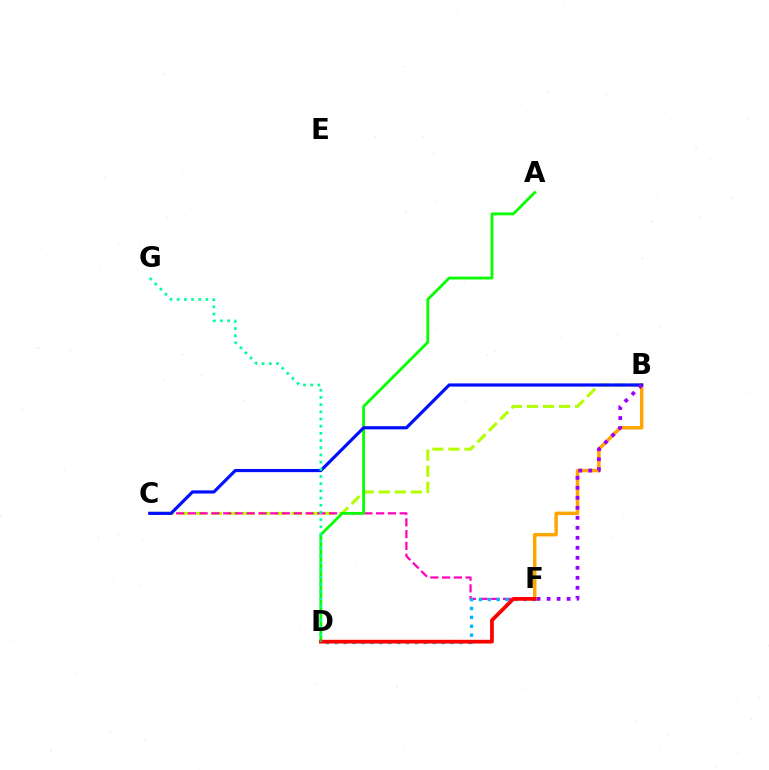{('B', 'C'): [{'color': '#b3ff00', 'line_style': 'dashed', 'thickness': 2.18}, {'color': '#0010ff', 'line_style': 'solid', 'thickness': 2.28}], ('B', 'F'): [{'color': '#ffa500', 'line_style': 'solid', 'thickness': 2.49}, {'color': '#9b00ff', 'line_style': 'dotted', 'thickness': 2.72}], ('C', 'F'): [{'color': '#ff00bd', 'line_style': 'dashed', 'thickness': 1.6}], ('A', 'D'): [{'color': '#08ff00', 'line_style': 'solid', 'thickness': 2.02}], ('D', 'F'): [{'color': '#00b5ff', 'line_style': 'dotted', 'thickness': 2.42}, {'color': '#ff0000', 'line_style': 'solid', 'thickness': 2.69}], ('D', 'G'): [{'color': '#00ff9d', 'line_style': 'dotted', 'thickness': 1.95}]}